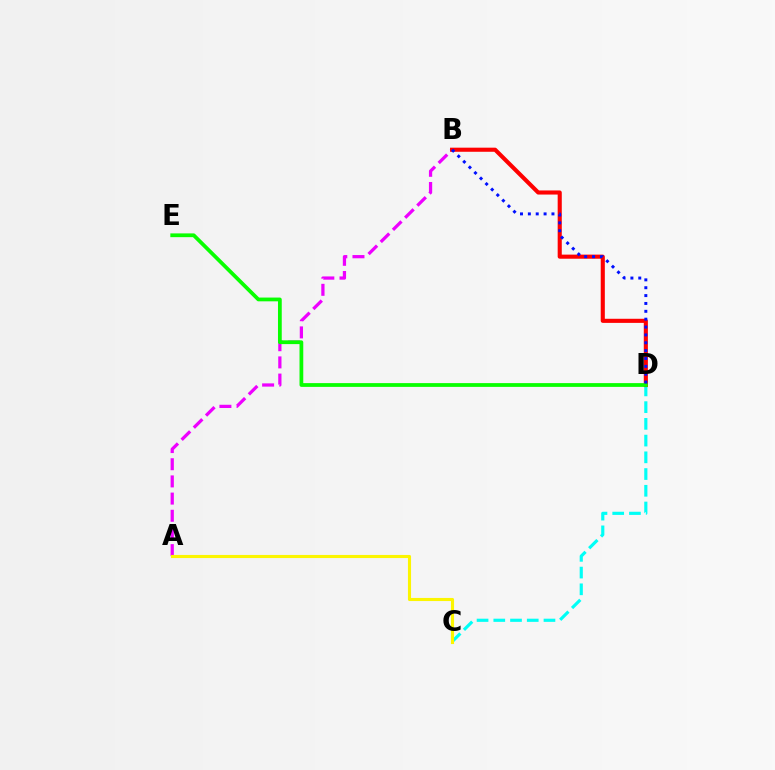{('C', 'D'): [{'color': '#00fff6', 'line_style': 'dashed', 'thickness': 2.27}], ('A', 'B'): [{'color': '#ee00ff', 'line_style': 'dashed', 'thickness': 2.33}], ('B', 'D'): [{'color': '#ff0000', 'line_style': 'solid', 'thickness': 2.95}, {'color': '#0010ff', 'line_style': 'dotted', 'thickness': 2.14}], ('D', 'E'): [{'color': '#08ff00', 'line_style': 'solid', 'thickness': 2.71}], ('A', 'C'): [{'color': '#fcf500', 'line_style': 'solid', 'thickness': 2.25}]}